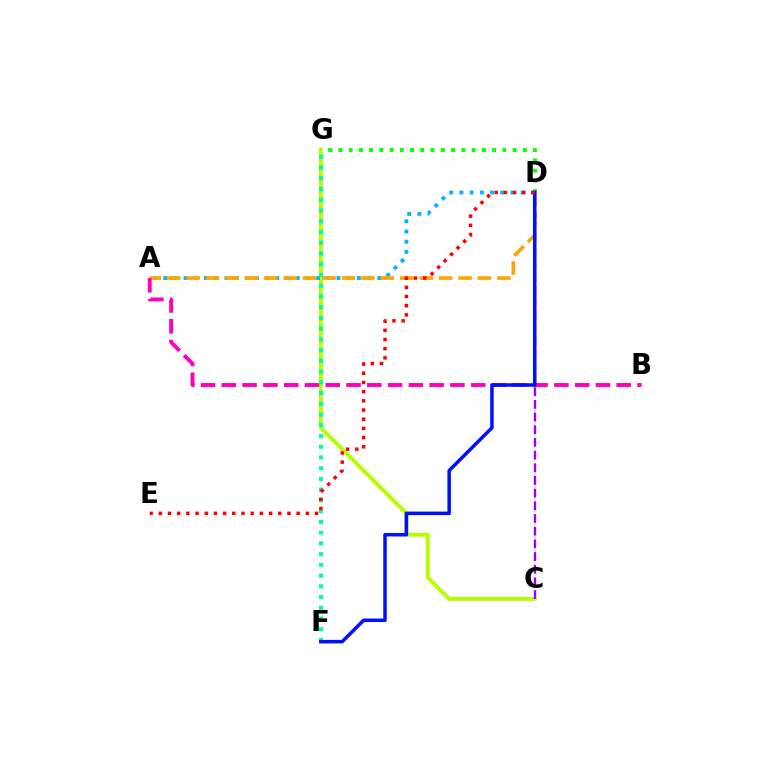{('D', 'G'): [{'color': '#08ff00', 'line_style': 'dotted', 'thickness': 2.78}], ('C', 'G'): [{'color': '#b3ff00', 'line_style': 'solid', 'thickness': 2.83}], ('A', 'D'): [{'color': '#00b5ff', 'line_style': 'dotted', 'thickness': 2.77}, {'color': '#ffa500', 'line_style': 'dashed', 'thickness': 2.64}], ('A', 'B'): [{'color': '#ff00bd', 'line_style': 'dashed', 'thickness': 2.82}], ('C', 'D'): [{'color': '#9b00ff', 'line_style': 'dashed', 'thickness': 1.72}], ('F', 'G'): [{'color': '#00ff9d', 'line_style': 'dotted', 'thickness': 2.92}], ('D', 'F'): [{'color': '#0010ff', 'line_style': 'solid', 'thickness': 2.53}], ('D', 'E'): [{'color': '#ff0000', 'line_style': 'dotted', 'thickness': 2.5}]}